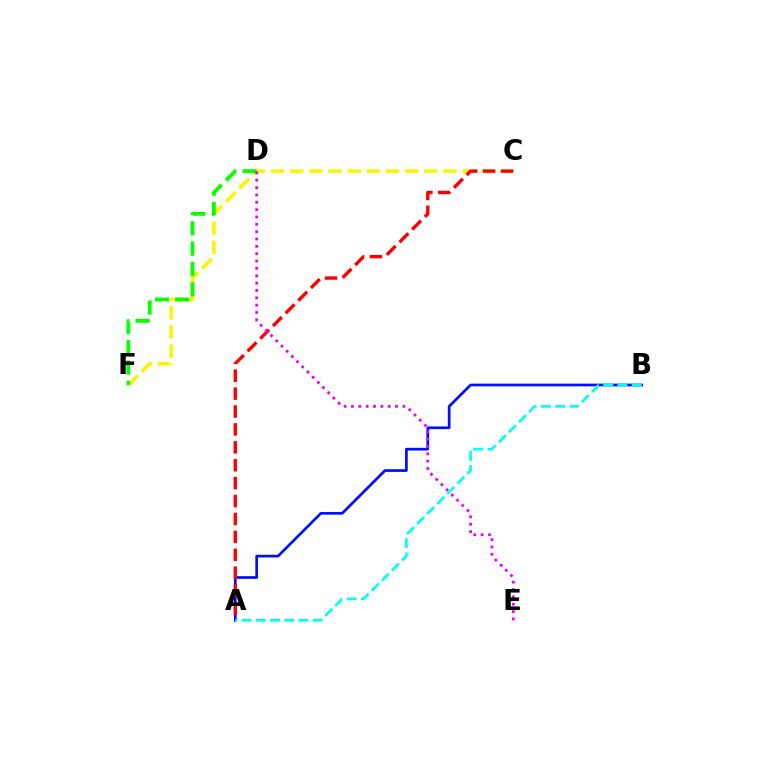{('A', 'B'): [{'color': '#0010ff', 'line_style': 'solid', 'thickness': 1.95}, {'color': '#00fff6', 'line_style': 'dashed', 'thickness': 1.93}], ('C', 'F'): [{'color': '#fcf500', 'line_style': 'dashed', 'thickness': 2.6}], ('D', 'F'): [{'color': '#08ff00', 'line_style': 'dashed', 'thickness': 2.76}], ('A', 'C'): [{'color': '#ff0000', 'line_style': 'dashed', 'thickness': 2.43}], ('D', 'E'): [{'color': '#ee00ff', 'line_style': 'dotted', 'thickness': 2.0}]}